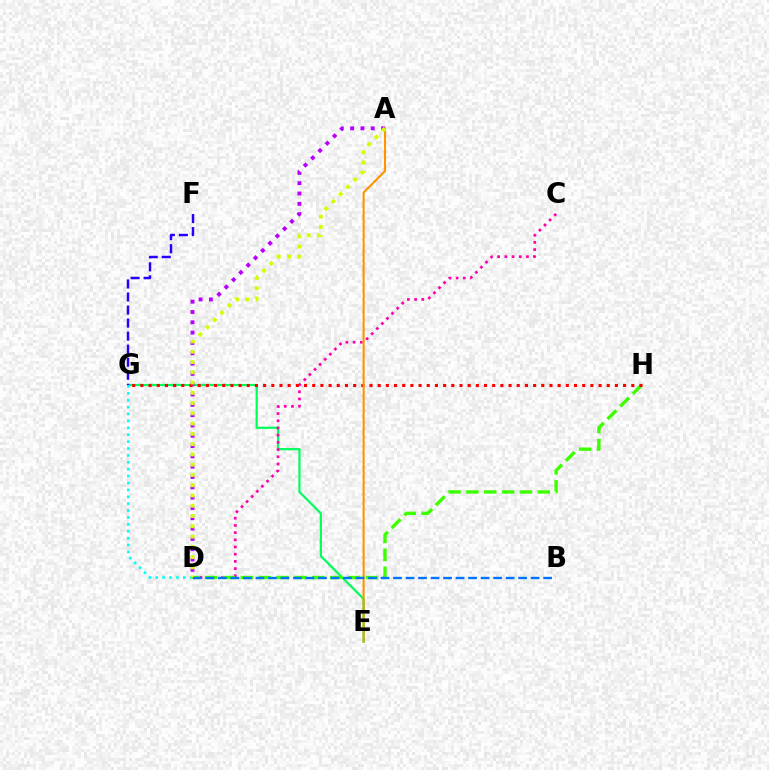{('E', 'G'): [{'color': '#00ff5c', 'line_style': 'solid', 'thickness': 1.6}], ('C', 'D'): [{'color': '#ff00ac', 'line_style': 'dotted', 'thickness': 1.96}], ('D', 'G'): [{'color': '#00fff6', 'line_style': 'dotted', 'thickness': 1.87}], ('D', 'H'): [{'color': '#3dff00', 'line_style': 'dashed', 'thickness': 2.43}], ('A', 'D'): [{'color': '#b900ff', 'line_style': 'dotted', 'thickness': 2.8}, {'color': '#d1ff00', 'line_style': 'dotted', 'thickness': 2.79}], ('G', 'H'): [{'color': '#ff0000', 'line_style': 'dotted', 'thickness': 2.22}], ('F', 'G'): [{'color': '#2500ff', 'line_style': 'dashed', 'thickness': 1.77}], ('A', 'E'): [{'color': '#ff9400', 'line_style': 'solid', 'thickness': 1.52}], ('B', 'D'): [{'color': '#0074ff', 'line_style': 'dashed', 'thickness': 1.7}]}